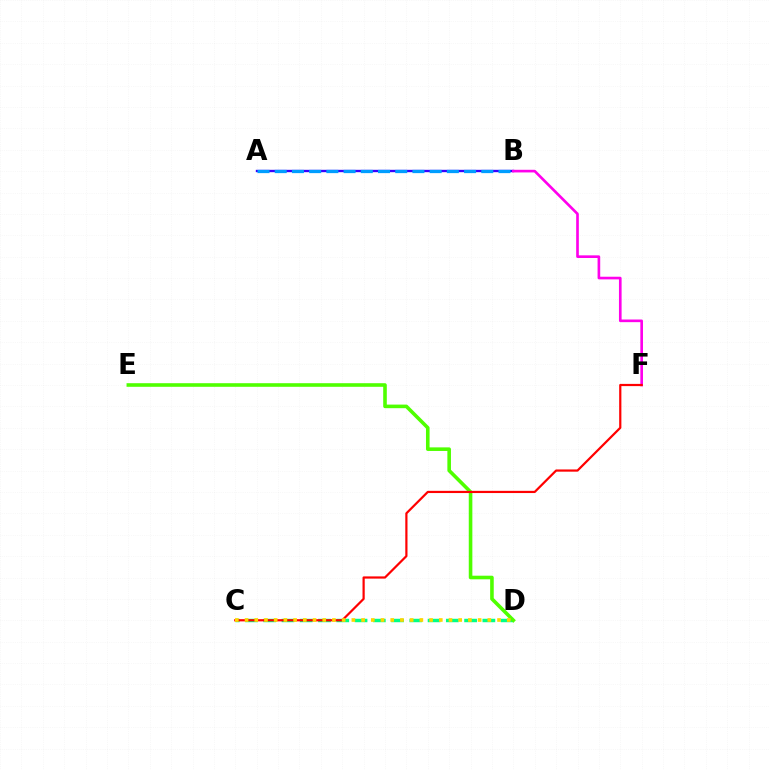{('A', 'B'): [{'color': '#3700ff', 'line_style': 'solid', 'thickness': 1.71}, {'color': '#009eff', 'line_style': 'dashed', 'thickness': 2.34}], ('B', 'F'): [{'color': '#ff00ed', 'line_style': 'solid', 'thickness': 1.91}], ('C', 'D'): [{'color': '#00ff86', 'line_style': 'dashed', 'thickness': 2.48}, {'color': '#ffd500', 'line_style': 'dotted', 'thickness': 2.64}], ('D', 'E'): [{'color': '#4fff00', 'line_style': 'solid', 'thickness': 2.59}], ('C', 'F'): [{'color': '#ff0000', 'line_style': 'solid', 'thickness': 1.59}]}